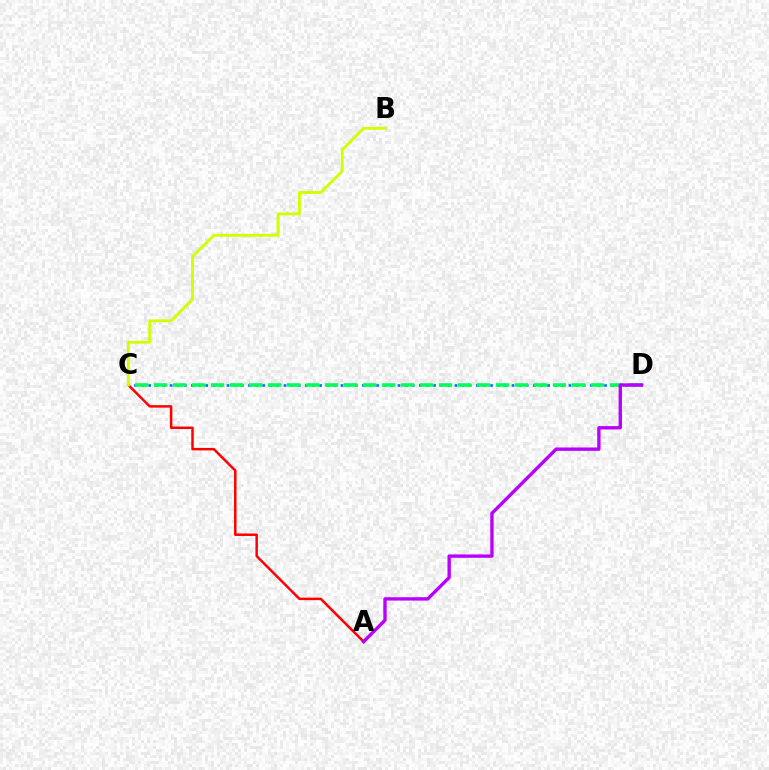{('C', 'D'): [{'color': '#0074ff', 'line_style': 'dotted', 'thickness': 1.94}, {'color': '#00ff5c', 'line_style': 'dashed', 'thickness': 2.58}], ('A', 'C'): [{'color': '#ff0000', 'line_style': 'solid', 'thickness': 1.79}], ('A', 'D'): [{'color': '#b900ff', 'line_style': 'solid', 'thickness': 2.42}], ('B', 'C'): [{'color': '#d1ff00', 'line_style': 'solid', 'thickness': 2.07}]}